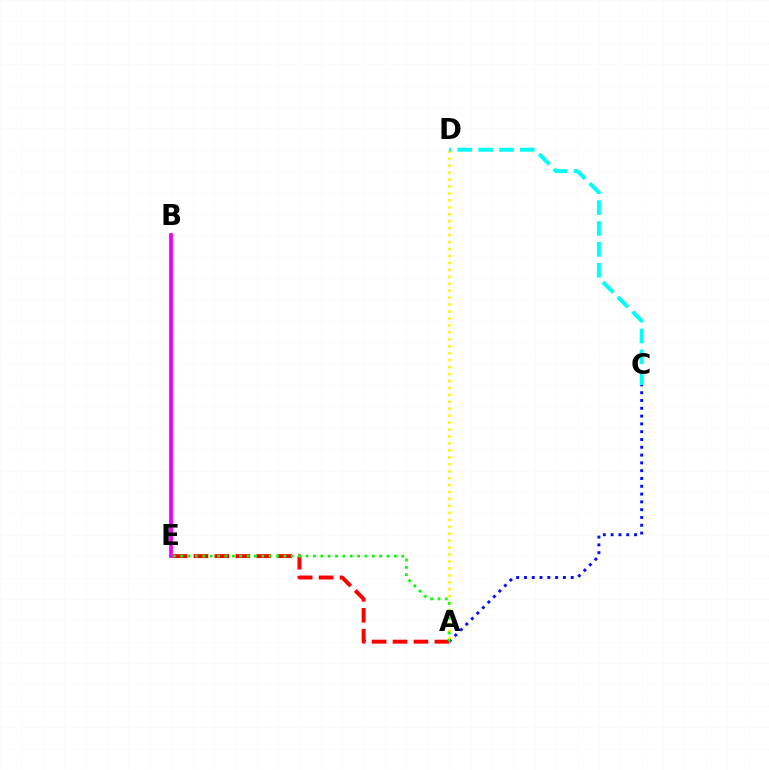{('A', 'C'): [{'color': '#0010ff', 'line_style': 'dotted', 'thickness': 2.12}], ('A', 'D'): [{'color': '#fcf500', 'line_style': 'dotted', 'thickness': 1.89}], ('C', 'D'): [{'color': '#00fff6', 'line_style': 'dashed', 'thickness': 2.84}], ('B', 'E'): [{'color': '#ee00ff', 'line_style': 'solid', 'thickness': 2.73}], ('A', 'E'): [{'color': '#ff0000', 'line_style': 'dashed', 'thickness': 2.84}, {'color': '#08ff00', 'line_style': 'dotted', 'thickness': 2.0}]}